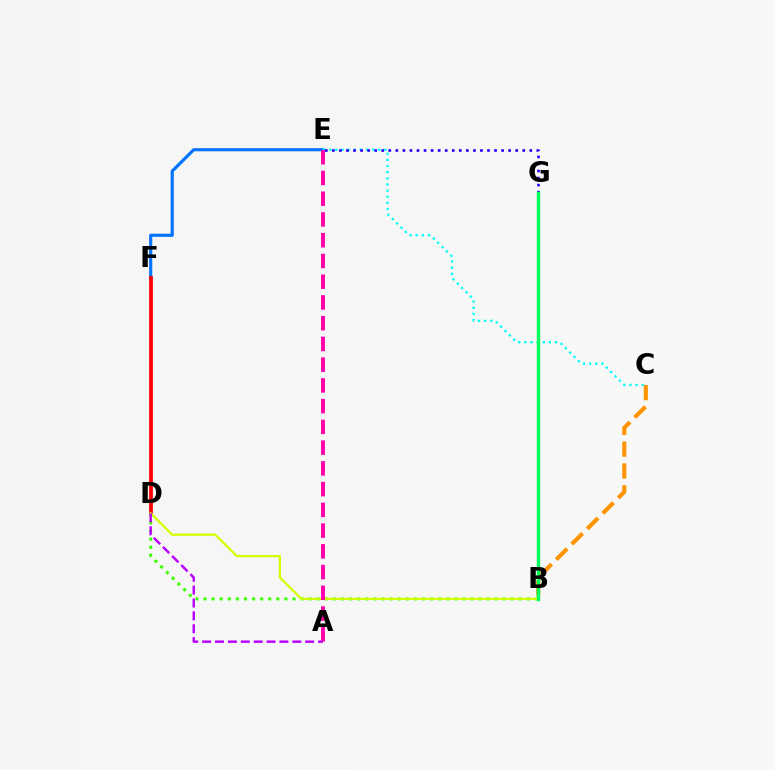{('E', 'F'): [{'color': '#0074ff', 'line_style': 'solid', 'thickness': 2.26}], ('D', 'F'): [{'color': '#ff0000', 'line_style': 'solid', 'thickness': 2.72}], ('B', 'D'): [{'color': '#3dff00', 'line_style': 'dotted', 'thickness': 2.2}, {'color': '#d1ff00', 'line_style': 'solid', 'thickness': 1.61}], ('C', 'E'): [{'color': '#00fff6', 'line_style': 'dotted', 'thickness': 1.67}], ('A', 'E'): [{'color': '#ff00ac', 'line_style': 'dashed', 'thickness': 2.82}], ('A', 'D'): [{'color': '#b900ff', 'line_style': 'dashed', 'thickness': 1.75}], ('B', 'C'): [{'color': '#ff9400', 'line_style': 'dashed', 'thickness': 2.97}], ('E', 'G'): [{'color': '#2500ff', 'line_style': 'dotted', 'thickness': 1.92}], ('B', 'G'): [{'color': '#00ff5c', 'line_style': 'solid', 'thickness': 2.46}]}